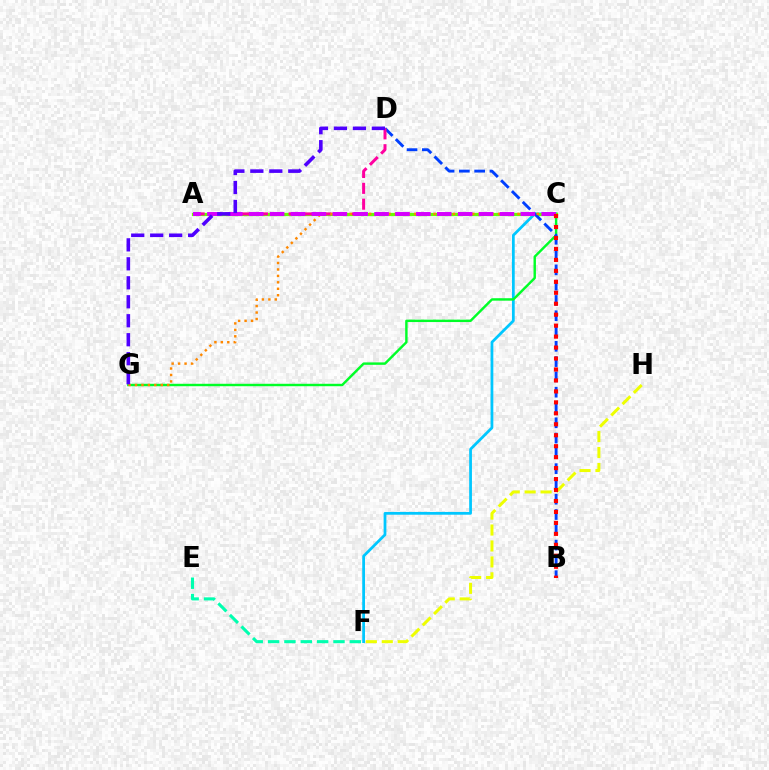{('C', 'F'): [{'color': '#00c7ff', 'line_style': 'solid', 'thickness': 1.99}], ('F', 'H'): [{'color': '#eeff00', 'line_style': 'dashed', 'thickness': 2.17}], ('C', 'G'): [{'color': '#00ff27', 'line_style': 'solid', 'thickness': 1.75}, {'color': '#ff8800', 'line_style': 'dotted', 'thickness': 1.75}], ('A', 'C'): [{'color': '#66ff00', 'line_style': 'solid', 'thickness': 2.33}, {'color': '#d600ff', 'line_style': 'dashed', 'thickness': 2.84}], ('B', 'D'): [{'color': '#003fff', 'line_style': 'dashed', 'thickness': 2.08}], ('A', 'D'): [{'color': '#ff00a0', 'line_style': 'dashed', 'thickness': 2.15}], ('E', 'F'): [{'color': '#00ffaf', 'line_style': 'dashed', 'thickness': 2.22}], ('B', 'C'): [{'color': '#ff0000', 'line_style': 'dotted', 'thickness': 2.98}], ('D', 'G'): [{'color': '#4f00ff', 'line_style': 'dashed', 'thickness': 2.58}]}